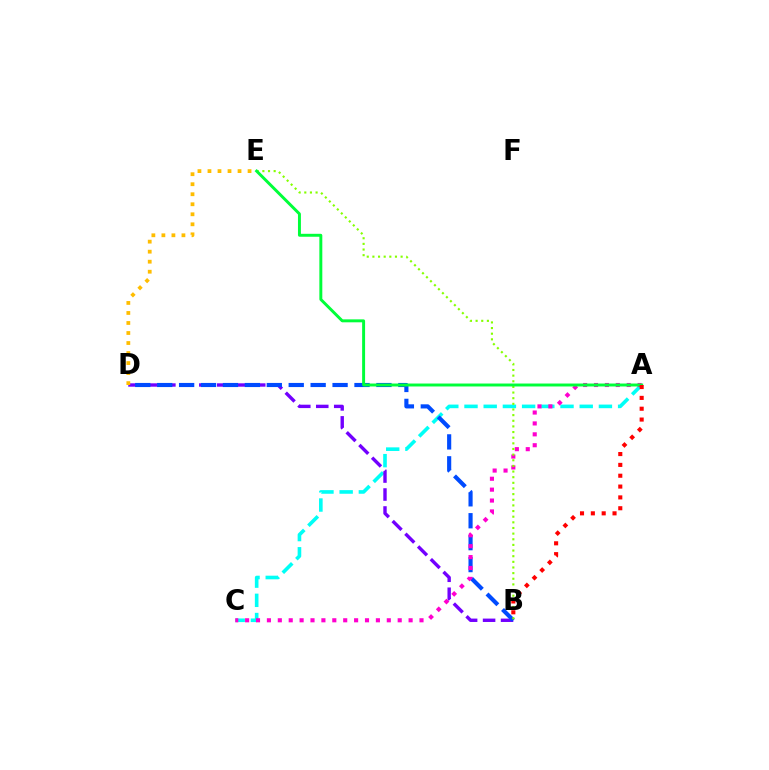{('A', 'C'): [{'color': '#00fff6', 'line_style': 'dashed', 'thickness': 2.61}, {'color': '#ff00cf', 'line_style': 'dotted', 'thickness': 2.96}], ('B', 'D'): [{'color': '#7200ff', 'line_style': 'dashed', 'thickness': 2.44}, {'color': '#004bff', 'line_style': 'dashed', 'thickness': 2.98}], ('B', 'E'): [{'color': '#84ff00', 'line_style': 'dotted', 'thickness': 1.53}], ('A', 'E'): [{'color': '#00ff39', 'line_style': 'solid', 'thickness': 2.12}], ('A', 'B'): [{'color': '#ff0000', 'line_style': 'dotted', 'thickness': 2.94}], ('D', 'E'): [{'color': '#ffbd00', 'line_style': 'dotted', 'thickness': 2.72}]}